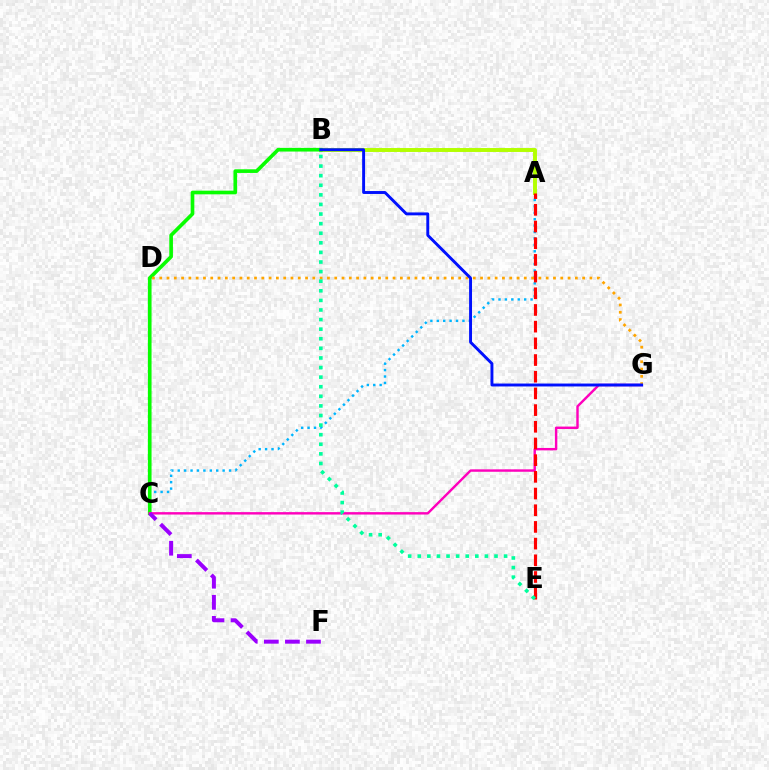{('A', 'C'): [{'color': '#00b5ff', 'line_style': 'dotted', 'thickness': 1.74}], ('A', 'B'): [{'color': '#b3ff00', 'line_style': 'solid', 'thickness': 2.83}], ('B', 'C'): [{'color': '#08ff00', 'line_style': 'solid', 'thickness': 2.63}], ('C', 'G'): [{'color': '#ff00bd', 'line_style': 'solid', 'thickness': 1.74}], ('C', 'F'): [{'color': '#9b00ff', 'line_style': 'dashed', 'thickness': 2.86}], ('D', 'G'): [{'color': '#ffa500', 'line_style': 'dotted', 'thickness': 1.98}], ('A', 'E'): [{'color': '#ff0000', 'line_style': 'dashed', 'thickness': 2.27}], ('B', 'G'): [{'color': '#0010ff', 'line_style': 'solid', 'thickness': 2.1}], ('B', 'E'): [{'color': '#00ff9d', 'line_style': 'dotted', 'thickness': 2.61}]}